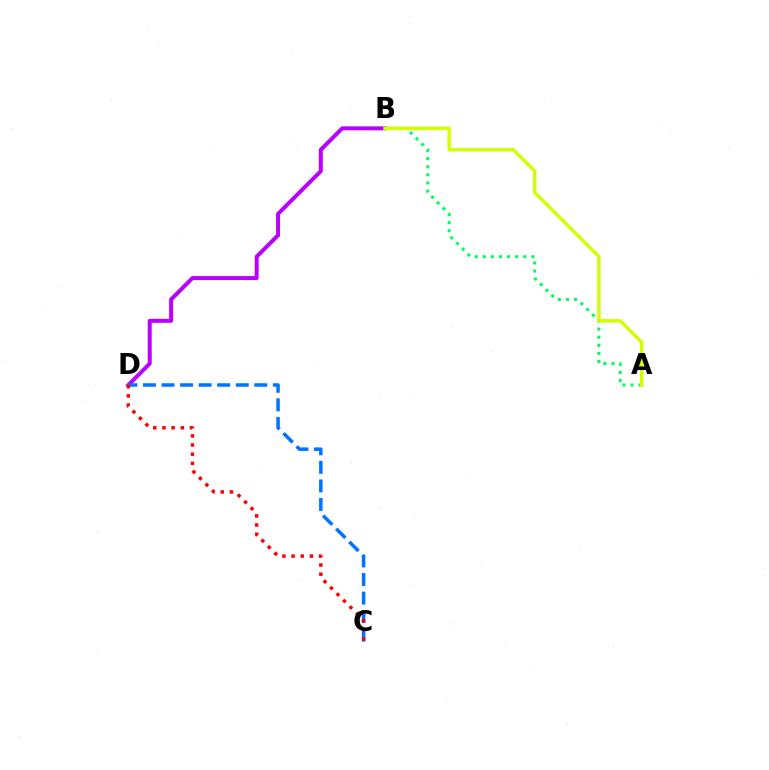{('B', 'D'): [{'color': '#b900ff', 'line_style': 'solid', 'thickness': 2.87}], ('C', 'D'): [{'color': '#0074ff', 'line_style': 'dashed', 'thickness': 2.52}, {'color': '#ff0000', 'line_style': 'dotted', 'thickness': 2.49}], ('A', 'B'): [{'color': '#00ff5c', 'line_style': 'dotted', 'thickness': 2.2}, {'color': '#d1ff00', 'line_style': 'solid', 'thickness': 2.46}]}